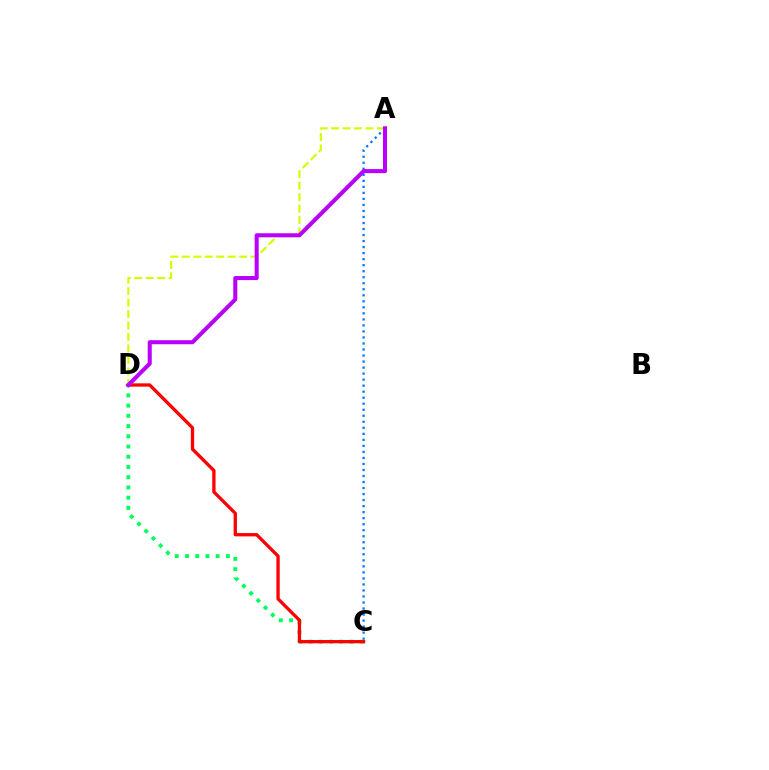{('A', 'C'): [{'color': '#0074ff', 'line_style': 'dotted', 'thickness': 1.64}], ('C', 'D'): [{'color': '#00ff5c', 'line_style': 'dotted', 'thickness': 2.78}, {'color': '#ff0000', 'line_style': 'solid', 'thickness': 2.38}], ('A', 'D'): [{'color': '#d1ff00', 'line_style': 'dashed', 'thickness': 1.56}, {'color': '#b900ff', 'line_style': 'solid', 'thickness': 2.92}]}